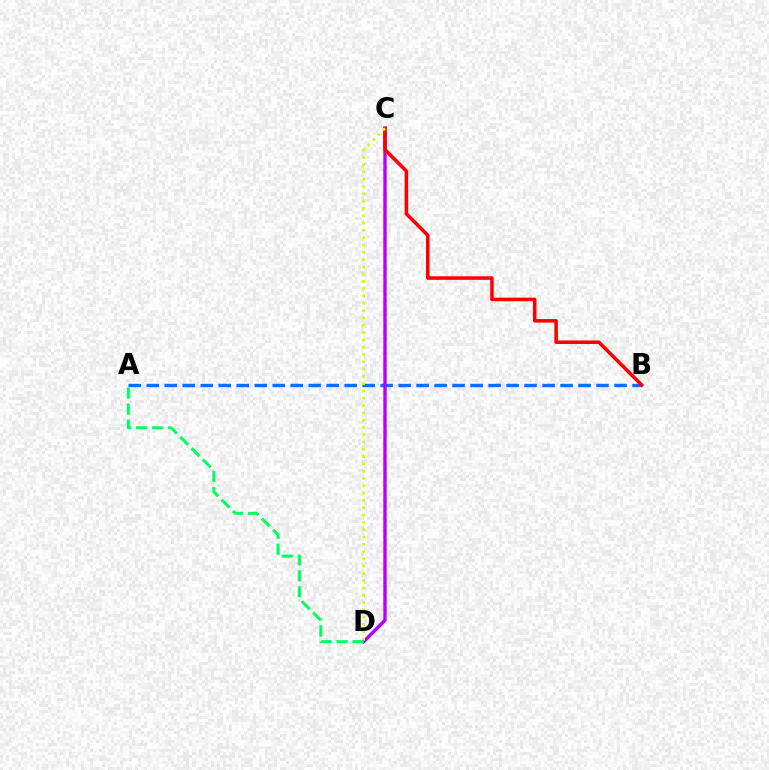{('A', 'B'): [{'color': '#0074ff', 'line_style': 'dashed', 'thickness': 2.44}], ('C', 'D'): [{'color': '#b900ff', 'line_style': 'solid', 'thickness': 2.45}, {'color': '#d1ff00', 'line_style': 'dotted', 'thickness': 1.98}], ('B', 'C'): [{'color': '#ff0000', 'line_style': 'solid', 'thickness': 2.55}], ('A', 'D'): [{'color': '#00ff5c', 'line_style': 'dashed', 'thickness': 2.17}]}